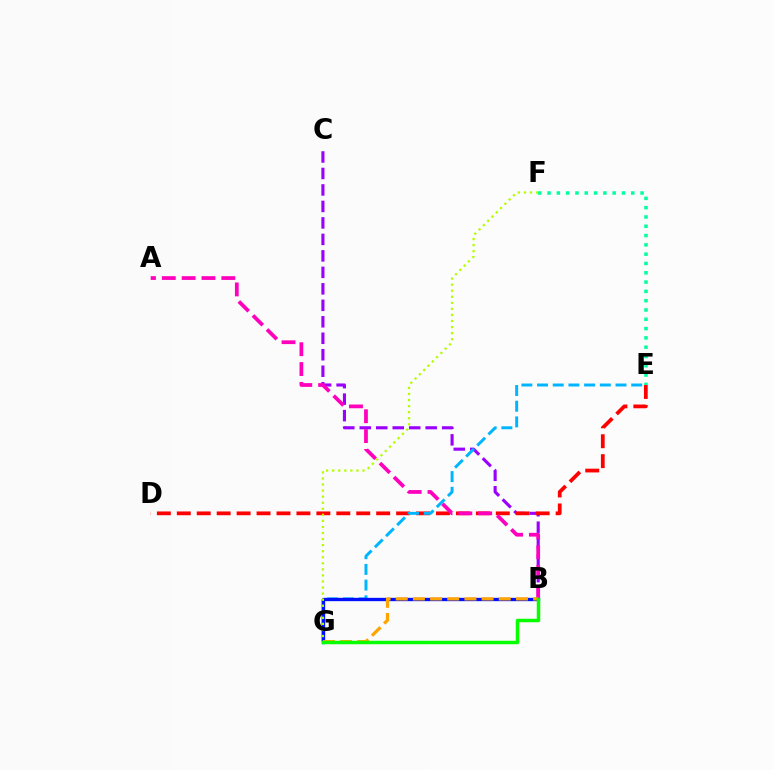{('B', 'C'): [{'color': '#9b00ff', 'line_style': 'dashed', 'thickness': 2.24}], ('D', 'E'): [{'color': '#ff0000', 'line_style': 'dashed', 'thickness': 2.71}], ('E', 'F'): [{'color': '#00ff9d', 'line_style': 'dotted', 'thickness': 2.53}], ('E', 'G'): [{'color': '#00b5ff', 'line_style': 'dashed', 'thickness': 2.13}], ('A', 'B'): [{'color': '#ff00bd', 'line_style': 'dashed', 'thickness': 2.7}], ('B', 'G'): [{'color': '#0010ff', 'line_style': 'solid', 'thickness': 2.39}, {'color': '#ffa500', 'line_style': 'dashed', 'thickness': 2.33}, {'color': '#08ff00', 'line_style': 'solid', 'thickness': 2.51}], ('F', 'G'): [{'color': '#b3ff00', 'line_style': 'dotted', 'thickness': 1.65}]}